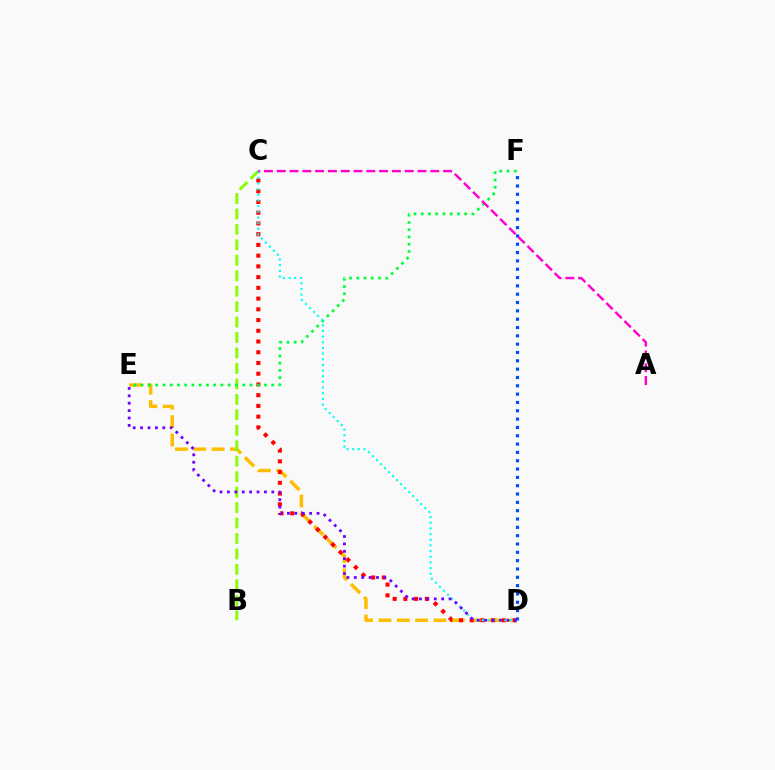{('D', 'E'): [{'color': '#ffbd00', 'line_style': 'dashed', 'thickness': 2.49}, {'color': '#7200ff', 'line_style': 'dotted', 'thickness': 2.01}], ('C', 'D'): [{'color': '#ff0000', 'line_style': 'dotted', 'thickness': 2.92}, {'color': '#00fff6', 'line_style': 'dotted', 'thickness': 1.54}], ('B', 'C'): [{'color': '#84ff00', 'line_style': 'dashed', 'thickness': 2.1}], ('D', 'F'): [{'color': '#004bff', 'line_style': 'dotted', 'thickness': 2.26}], ('E', 'F'): [{'color': '#00ff39', 'line_style': 'dotted', 'thickness': 1.97}], ('A', 'C'): [{'color': '#ff00cf', 'line_style': 'dashed', 'thickness': 1.74}]}